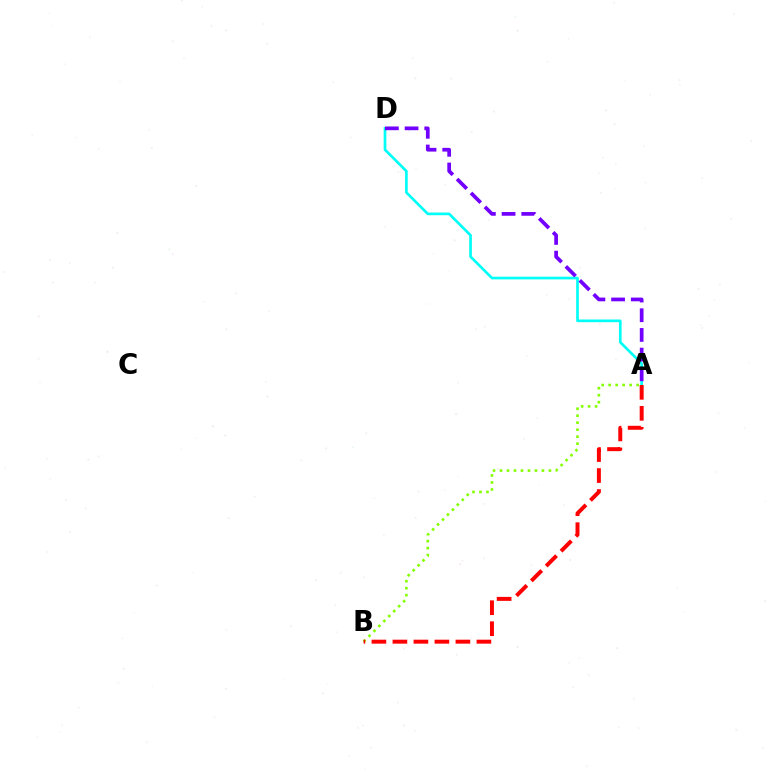{('A', 'D'): [{'color': '#00fff6', 'line_style': 'solid', 'thickness': 1.93}, {'color': '#7200ff', 'line_style': 'dashed', 'thickness': 2.67}], ('A', 'B'): [{'color': '#84ff00', 'line_style': 'dotted', 'thickness': 1.9}, {'color': '#ff0000', 'line_style': 'dashed', 'thickness': 2.85}]}